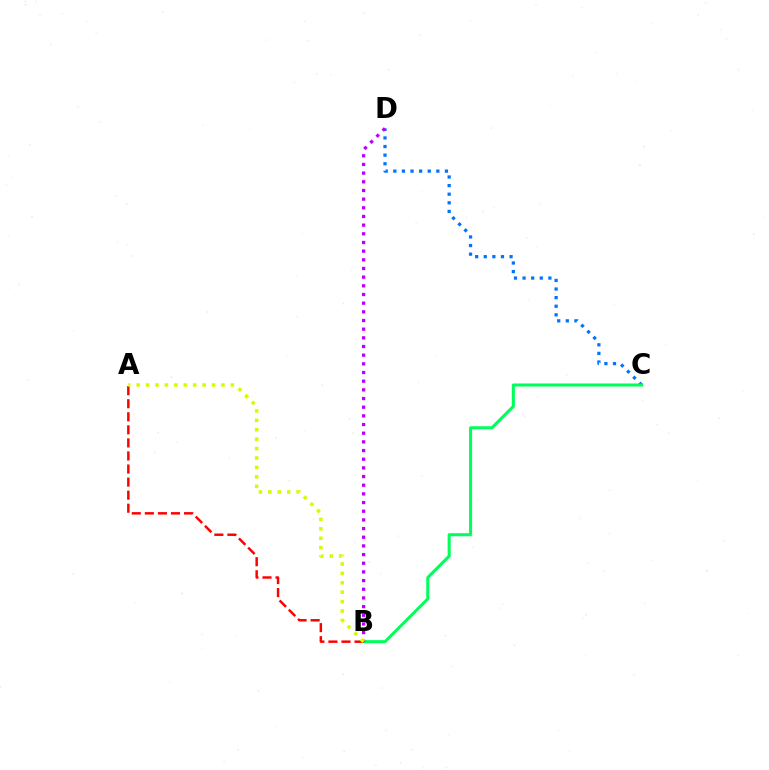{('C', 'D'): [{'color': '#0074ff', 'line_style': 'dotted', 'thickness': 2.34}], ('B', 'C'): [{'color': '#00ff5c', 'line_style': 'solid', 'thickness': 2.2}], ('B', 'D'): [{'color': '#b900ff', 'line_style': 'dotted', 'thickness': 2.36}], ('A', 'B'): [{'color': '#ff0000', 'line_style': 'dashed', 'thickness': 1.77}, {'color': '#d1ff00', 'line_style': 'dotted', 'thickness': 2.56}]}